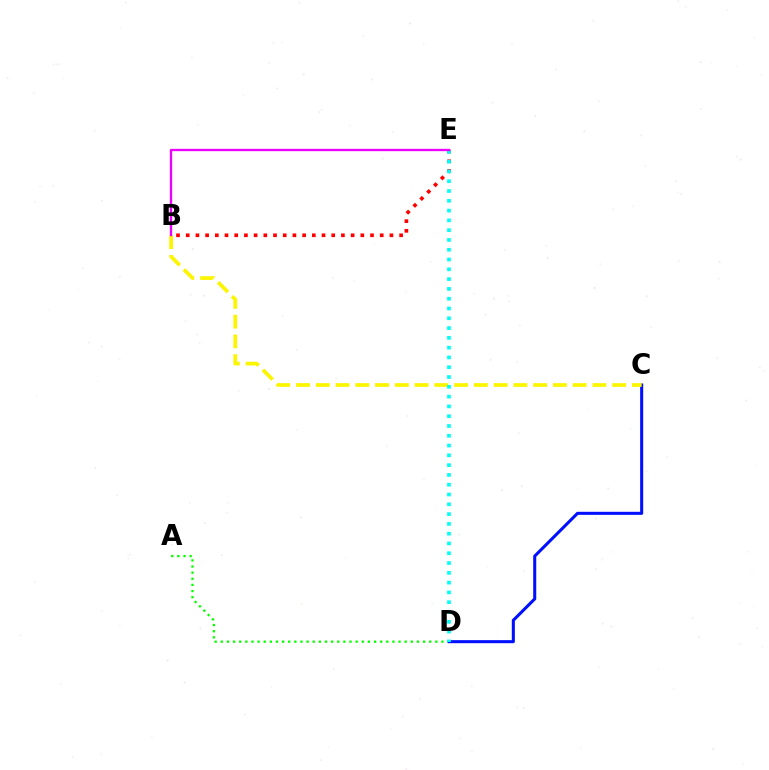{('A', 'D'): [{'color': '#08ff00', 'line_style': 'dotted', 'thickness': 1.67}], ('C', 'D'): [{'color': '#0010ff', 'line_style': 'solid', 'thickness': 2.2}], ('B', 'C'): [{'color': '#fcf500', 'line_style': 'dashed', 'thickness': 2.68}], ('B', 'E'): [{'color': '#ff0000', 'line_style': 'dotted', 'thickness': 2.64}, {'color': '#ee00ff', 'line_style': 'solid', 'thickness': 1.68}], ('D', 'E'): [{'color': '#00fff6', 'line_style': 'dotted', 'thickness': 2.66}]}